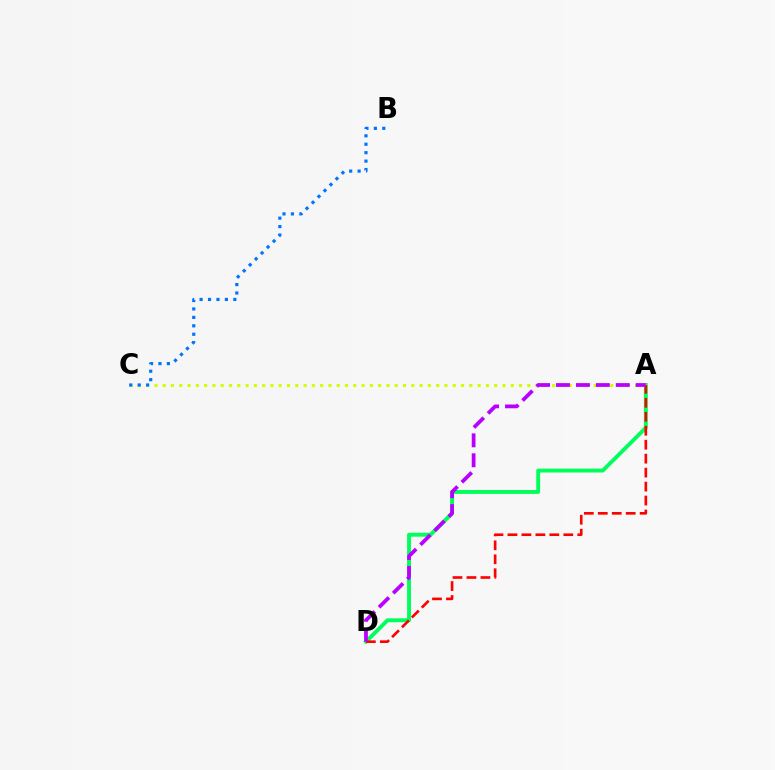{('A', 'D'): [{'color': '#00ff5c', 'line_style': 'solid', 'thickness': 2.8}, {'color': '#ff0000', 'line_style': 'dashed', 'thickness': 1.9}, {'color': '#b900ff', 'line_style': 'dashed', 'thickness': 2.71}], ('A', 'C'): [{'color': '#d1ff00', 'line_style': 'dotted', 'thickness': 2.25}], ('B', 'C'): [{'color': '#0074ff', 'line_style': 'dotted', 'thickness': 2.29}]}